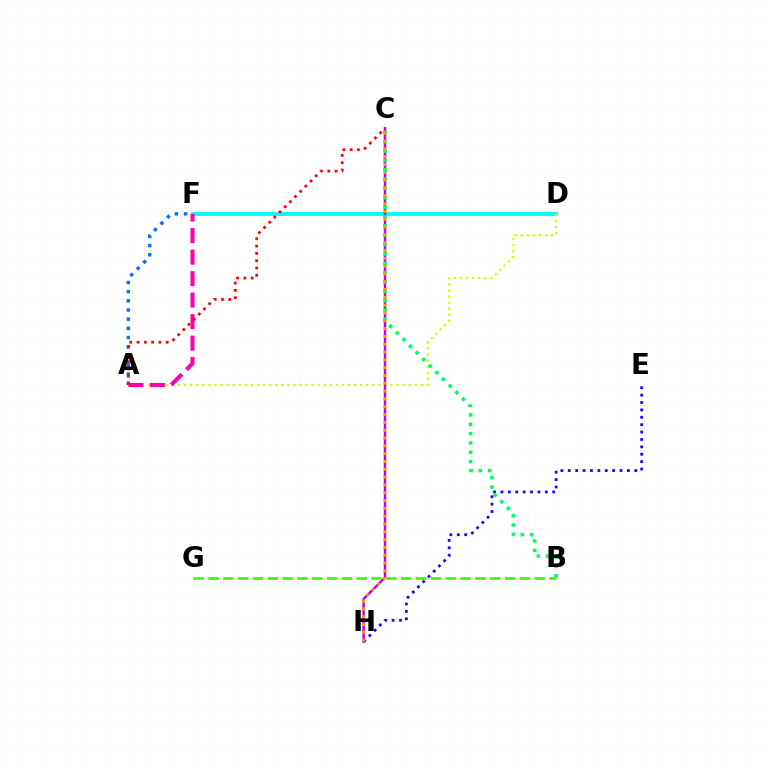{('D', 'F'): [{'color': '#00fff6', 'line_style': 'solid', 'thickness': 2.79}], ('A', 'D'): [{'color': '#d1ff00', 'line_style': 'dotted', 'thickness': 1.65}], ('C', 'H'): [{'color': '#b900ff', 'line_style': 'solid', 'thickness': 1.77}, {'color': '#ff9400', 'line_style': 'dotted', 'thickness': 2.12}], ('E', 'H'): [{'color': '#2500ff', 'line_style': 'dotted', 'thickness': 2.01}], ('B', 'C'): [{'color': '#00ff5c', 'line_style': 'dotted', 'thickness': 2.54}], ('A', 'F'): [{'color': '#ff00ac', 'line_style': 'dashed', 'thickness': 2.92}, {'color': '#0074ff', 'line_style': 'dotted', 'thickness': 2.49}], ('B', 'G'): [{'color': '#3dff00', 'line_style': 'dashed', 'thickness': 2.01}], ('A', 'C'): [{'color': '#ff0000', 'line_style': 'dotted', 'thickness': 1.98}]}